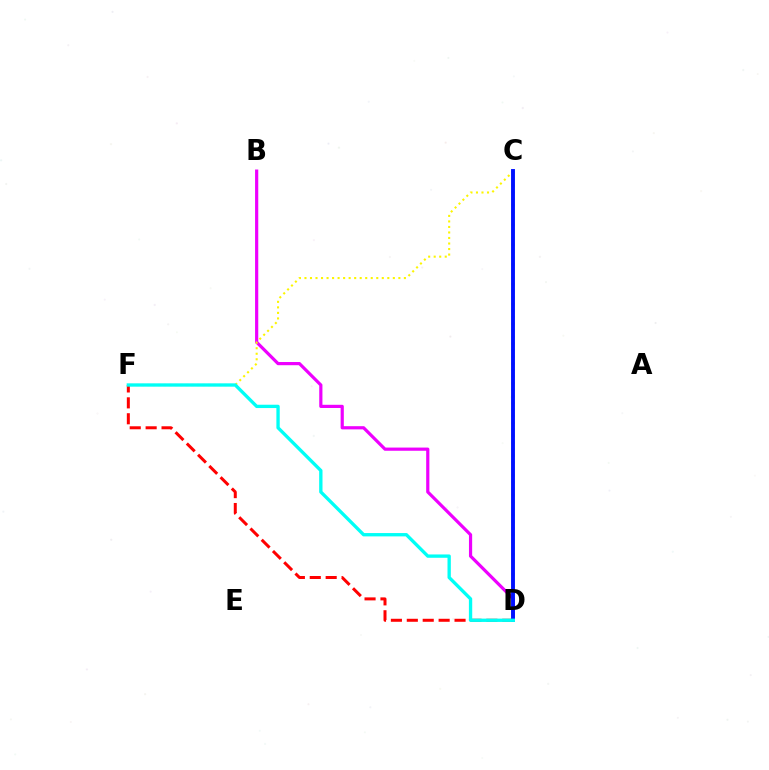{('B', 'D'): [{'color': '#ee00ff', 'line_style': 'solid', 'thickness': 2.3}], ('D', 'F'): [{'color': '#ff0000', 'line_style': 'dashed', 'thickness': 2.16}, {'color': '#00fff6', 'line_style': 'solid', 'thickness': 2.4}], ('C', 'F'): [{'color': '#fcf500', 'line_style': 'dotted', 'thickness': 1.5}], ('C', 'D'): [{'color': '#08ff00', 'line_style': 'dotted', 'thickness': 1.79}, {'color': '#0010ff', 'line_style': 'solid', 'thickness': 2.8}]}